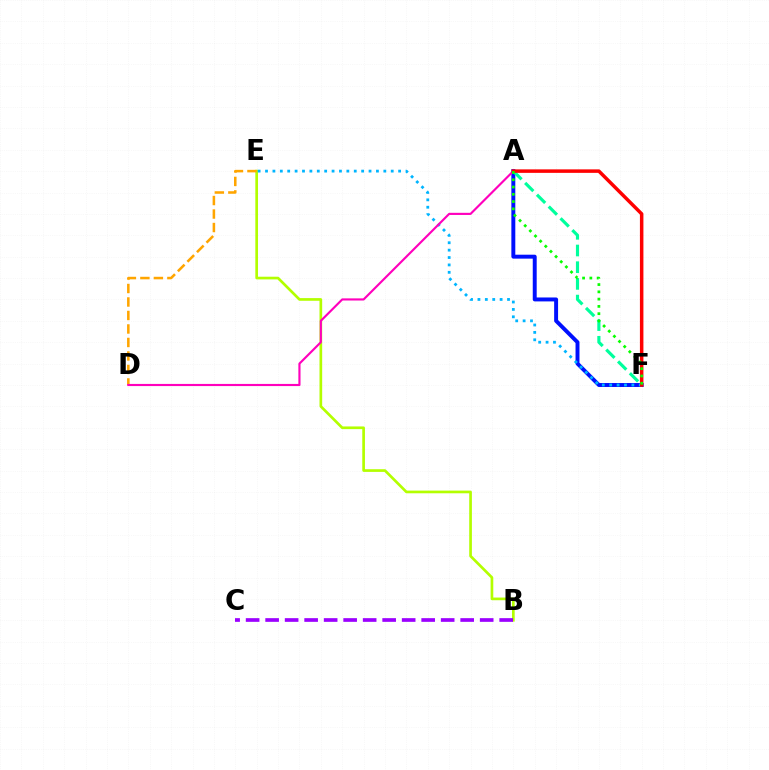{('B', 'E'): [{'color': '#b3ff00', 'line_style': 'solid', 'thickness': 1.93}], ('B', 'C'): [{'color': '#9b00ff', 'line_style': 'dashed', 'thickness': 2.65}], ('D', 'E'): [{'color': '#ffa500', 'line_style': 'dashed', 'thickness': 1.83}], ('A', 'F'): [{'color': '#0010ff', 'line_style': 'solid', 'thickness': 2.83}, {'color': '#00ff9d', 'line_style': 'dashed', 'thickness': 2.27}, {'color': '#ff0000', 'line_style': 'solid', 'thickness': 2.52}, {'color': '#08ff00', 'line_style': 'dotted', 'thickness': 1.98}], ('E', 'F'): [{'color': '#00b5ff', 'line_style': 'dotted', 'thickness': 2.01}], ('A', 'D'): [{'color': '#ff00bd', 'line_style': 'solid', 'thickness': 1.55}]}